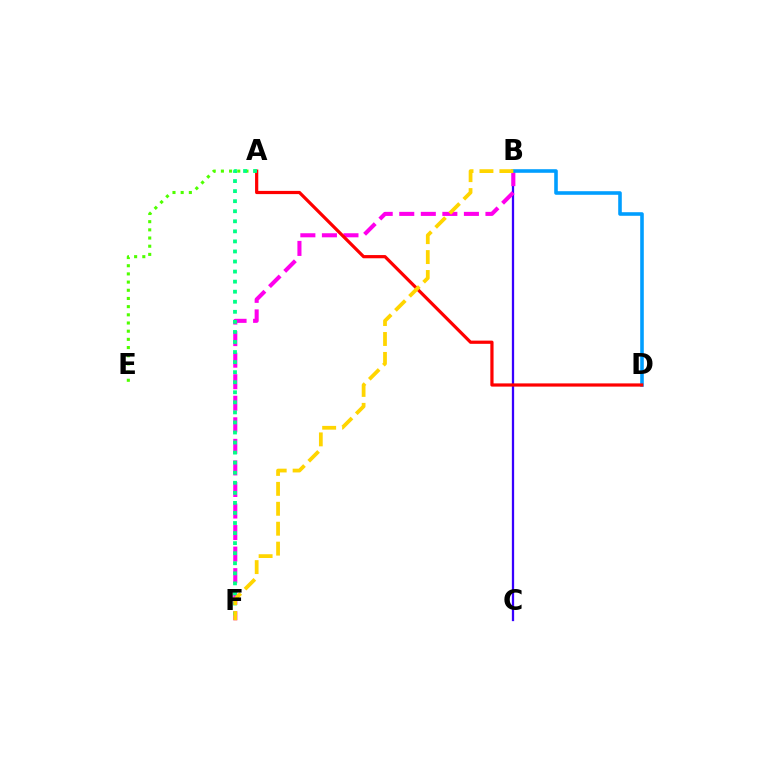{('B', 'C'): [{'color': '#3700ff', 'line_style': 'solid', 'thickness': 1.64}], ('A', 'E'): [{'color': '#4fff00', 'line_style': 'dotted', 'thickness': 2.22}], ('B', 'F'): [{'color': '#ff00ed', 'line_style': 'dashed', 'thickness': 2.93}, {'color': '#ffd500', 'line_style': 'dashed', 'thickness': 2.71}], ('B', 'D'): [{'color': '#009eff', 'line_style': 'solid', 'thickness': 2.58}], ('A', 'D'): [{'color': '#ff0000', 'line_style': 'solid', 'thickness': 2.31}], ('A', 'F'): [{'color': '#00ff86', 'line_style': 'dotted', 'thickness': 2.73}]}